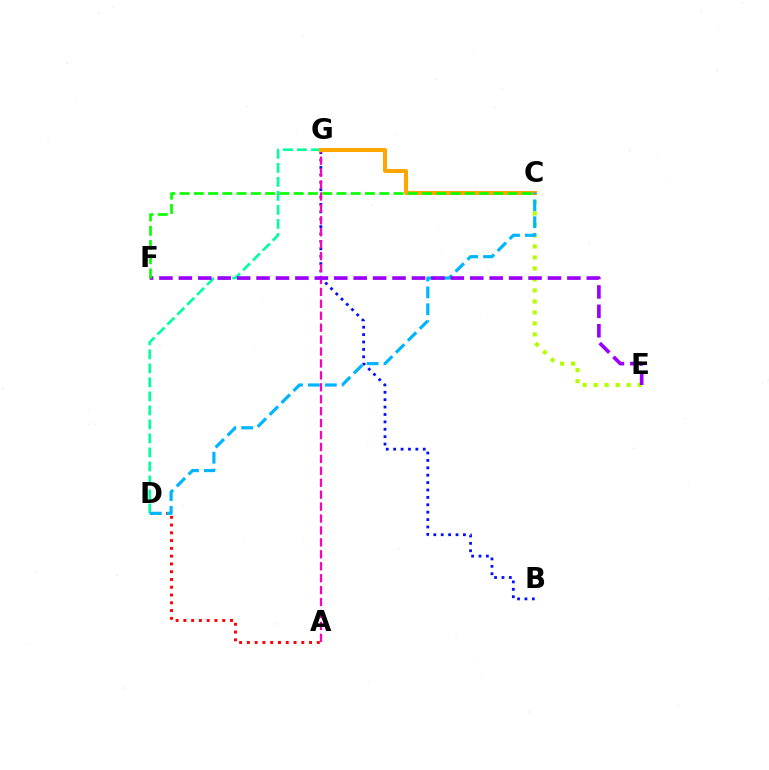{('B', 'G'): [{'color': '#0010ff', 'line_style': 'dotted', 'thickness': 2.01}], ('C', 'E'): [{'color': '#b3ff00', 'line_style': 'dotted', 'thickness': 2.99}], ('D', 'G'): [{'color': '#00ff9d', 'line_style': 'dashed', 'thickness': 1.9}], ('A', 'G'): [{'color': '#ff00bd', 'line_style': 'dashed', 'thickness': 1.62}], ('A', 'D'): [{'color': '#ff0000', 'line_style': 'dotted', 'thickness': 2.11}], ('C', 'G'): [{'color': '#ffa500', 'line_style': 'solid', 'thickness': 2.89}], ('C', 'D'): [{'color': '#00b5ff', 'line_style': 'dashed', 'thickness': 2.29}], ('E', 'F'): [{'color': '#9b00ff', 'line_style': 'dashed', 'thickness': 2.64}], ('C', 'F'): [{'color': '#08ff00', 'line_style': 'dashed', 'thickness': 1.94}]}